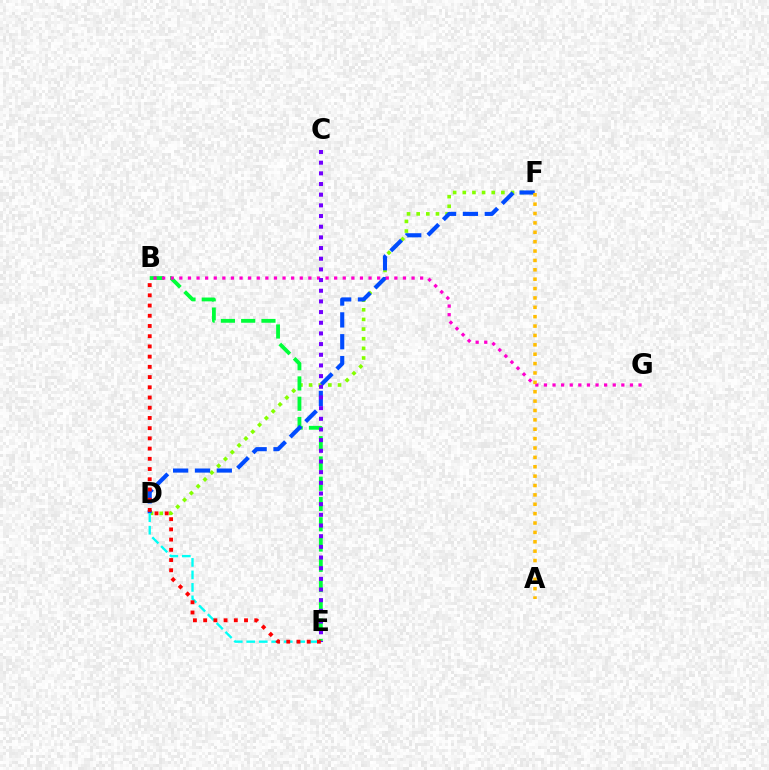{('D', 'F'): [{'color': '#84ff00', 'line_style': 'dotted', 'thickness': 2.62}, {'color': '#004bff', 'line_style': 'dashed', 'thickness': 2.97}], ('B', 'E'): [{'color': '#00ff39', 'line_style': 'dashed', 'thickness': 2.75}, {'color': '#ff0000', 'line_style': 'dotted', 'thickness': 2.78}], ('B', 'G'): [{'color': '#ff00cf', 'line_style': 'dotted', 'thickness': 2.34}], ('A', 'F'): [{'color': '#ffbd00', 'line_style': 'dotted', 'thickness': 2.55}], ('D', 'E'): [{'color': '#00fff6', 'line_style': 'dashed', 'thickness': 1.7}], ('C', 'E'): [{'color': '#7200ff', 'line_style': 'dotted', 'thickness': 2.9}]}